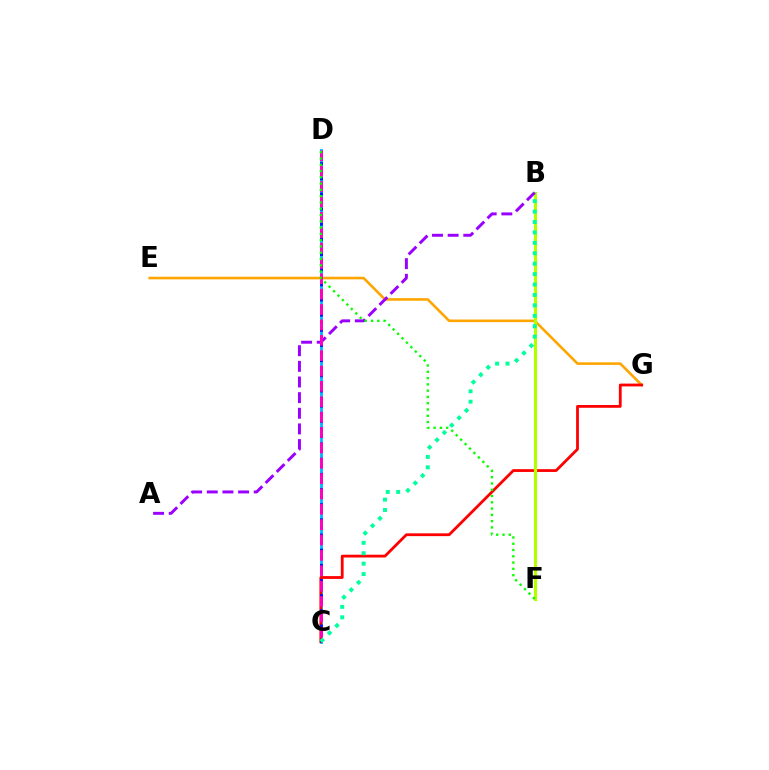{('E', 'G'): [{'color': '#ffa500', 'line_style': 'solid', 'thickness': 1.87}], ('C', 'D'): [{'color': '#00b5ff', 'line_style': 'solid', 'thickness': 2.01}, {'color': '#0010ff', 'line_style': 'dotted', 'thickness': 2.06}, {'color': '#ff00bd', 'line_style': 'dashed', 'thickness': 2.09}], ('C', 'G'): [{'color': '#ff0000', 'line_style': 'solid', 'thickness': 2.01}], ('B', 'F'): [{'color': '#b3ff00', 'line_style': 'solid', 'thickness': 2.27}], ('A', 'B'): [{'color': '#9b00ff', 'line_style': 'dashed', 'thickness': 2.12}], ('B', 'C'): [{'color': '#00ff9d', 'line_style': 'dotted', 'thickness': 2.83}], ('D', 'F'): [{'color': '#08ff00', 'line_style': 'dotted', 'thickness': 1.71}]}